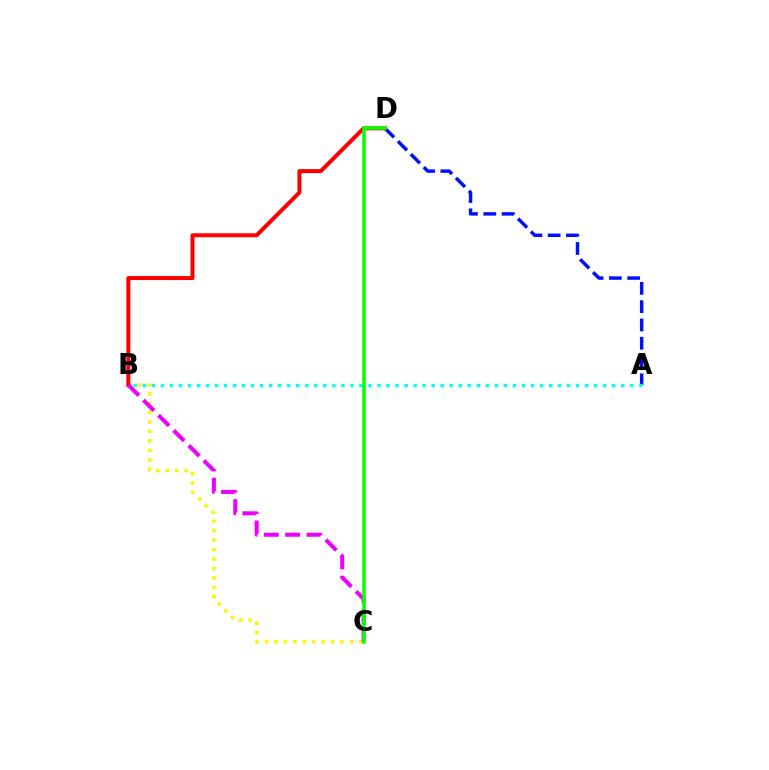{('B', 'C'): [{'color': '#fcf500', 'line_style': 'dotted', 'thickness': 2.56}, {'color': '#ee00ff', 'line_style': 'dashed', 'thickness': 2.9}], ('A', 'D'): [{'color': '#0010ff', 'line_style': 'dashed', 'thickness': 2.49}], ('A', 'B'): [{'color': '#00fff6', 'line_style': 'dotted', 'thickness': 2.45}], ('B', 'D'): [{'color': '#ff0000', 'line_style': 'solid', 'thickness': 2.88}], ('C', 'D'): [{'color': '#08ff00', 'line_style': 'solid', 'thickness': 2.55}]}